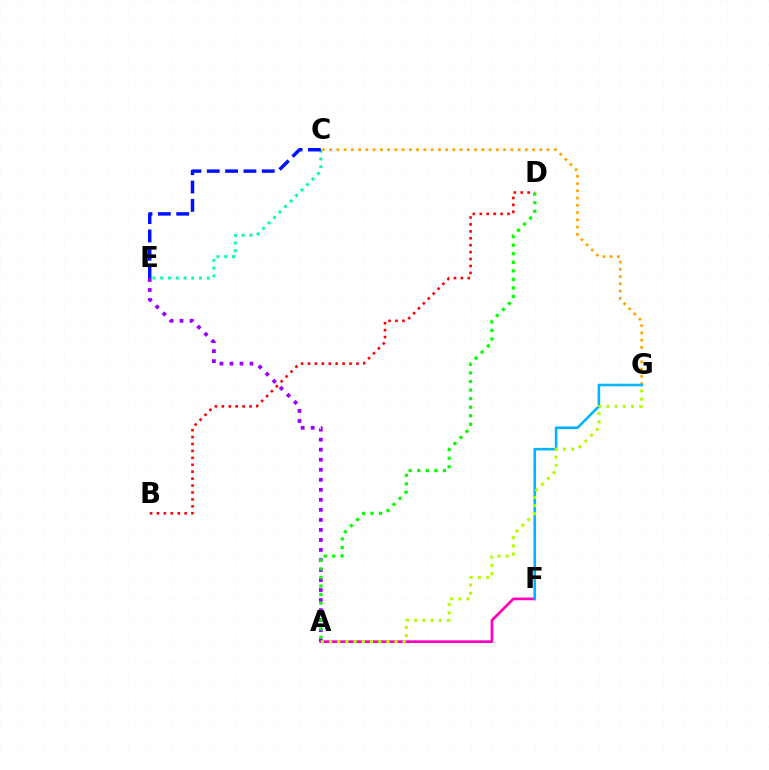{('C', 'G'): [{'color': '#ffa500', 'line_style': 'dotted', 'thickness': 1.97}], ('C', 'E'): [{'color': '#00ff9d', 'line_style': 'dotted', 'thickness': 2.11}, {'color': '#0010ff', 'line_style': 'dashed', 'thickness': 2.49}], ('A', 'F'): [{'color': '#ff00bd', 'line_style': 'solid', 'thickness': 1.94}], ('F', 'G'): [{'color': '#00b5ff', 'line_style': 'solid', 'thickness': 1.87}], ('A', 'E'): [{'color': '#9b00ff', 'line_style': 'dotted', 'thickness': 2.72}], ('A', 'G'): [{'color': '#b3ff00', 'line_style': 'dotted', 'thickness': 2.23}], ('B', 'D'): [{'color': '#ff0000', 'line_style': 'dotted', 'thickness': 1.88}], ('A', 'D'): [{'color': '#08ff00', 'line_style': 'dotted', 'thickness': 2.33}]}